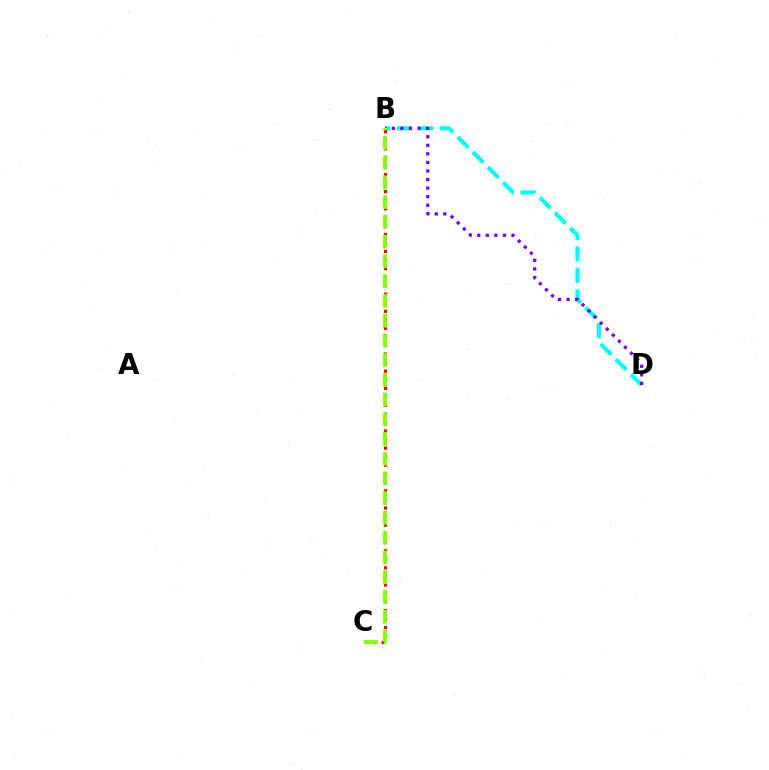{('B', 'D'): [{'color': '#00fff6', 'line_style': 'dashed', 'thickness': 2.91}, {'color': '#7200ff', 'line_style': 'dotted', 'thickness': 2.33}], ('B', 'C'): [{'color': '#ff0000', 'line_style': 'dotted', 'thickness': 2.32}, {'color': '#84ff00', 'line_style': 'dashed', 'thickness': 2.68}]}